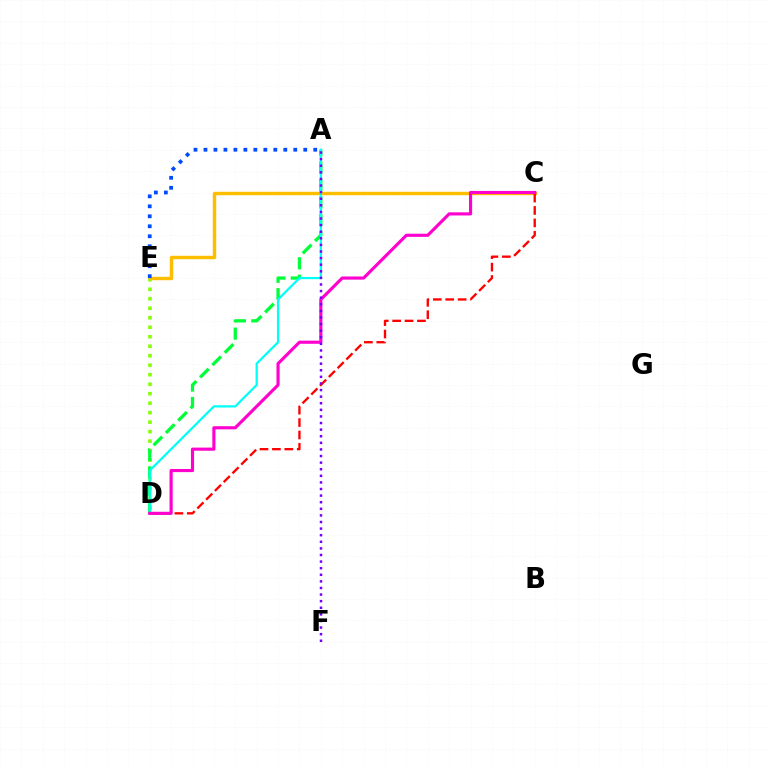{('D', 'E'): [{'color': '#84ff00', 'line_style': 'dotted', 'thickness': 2.58}], ('A', 'D'): [{'color': '#00ff39', 'line_style': 'dashed', 'thickness': 2.37}, {'color': '#00fff6', 'line_style': 'solid', 'thickness': 1.61}], ('C', 'E'): [{'color': '#ffbd00', 'line_style': 'solid', 'thickness': 2.47}], ('C', 'D'): [{'color': '#ff0000', 'line_style': 'dashed', 'thickness': 1.69}, {'color': '#ff00cf', 'line_style': 'solid', 'thickness': 2.25}], ('A', 'E'): [{'color': '#004bff', 'line_style': 'dotted', 'thickness': 2.71}], ('A', 'F'): [{'color': '#7200ff', 'line_style': 'dotted', 'thickness': 1.79}]}